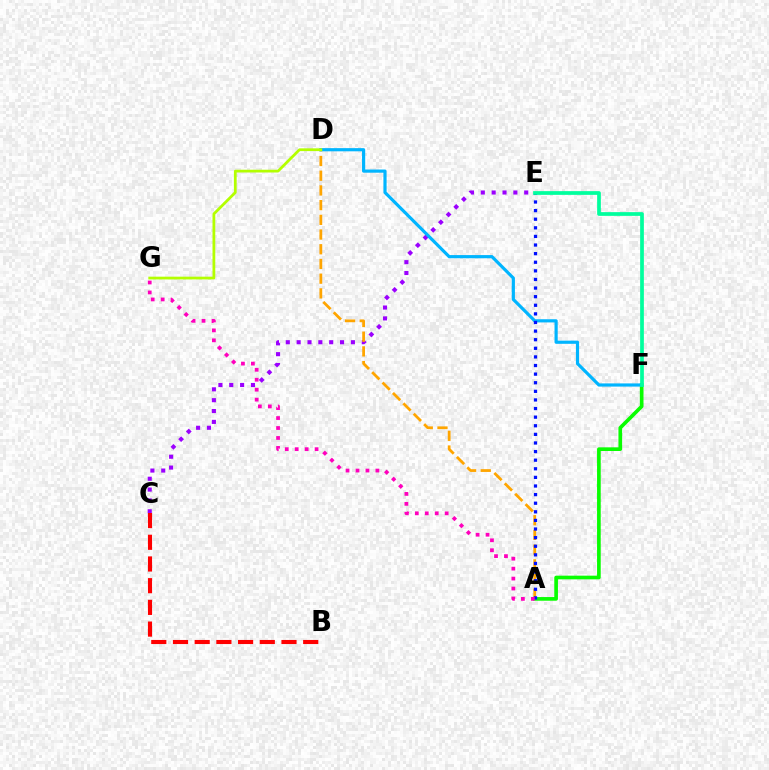{('A', 'F'): [{'color': '#08ff00', 'line_style': 'solid', 'thickness': 2.64}], ('C', 'E'): [{'color': '#9b00ff', 'line_style': 'dotted', 'thickness': 2.95}], ('A', 'D'): [{'color': '#ffa500', 'line_style': 'dashed', 'thickness': 2.0}], ('D', 'F'): [{'color': '#00b5ff', 'line_style': 'solid', 'thickness': 2.29}], ('D', 'G'): [{'color': '#b3ff00', 'line_style': 'solid', 'thickness': 1.99}], ('B', 'C'): [{'color': '#ff0000', 'line_style': 'dashed', 'thickness': 2.95}], ('A', 'E'): [{'color': '#0010ff', 'line_style': 'dotted', 'thickness': 2.34}], ('E', 'F'): [{'color': '#00ff9d', 'line_style': 'solid', 'thickness': 2.68}], ('A', 'G'): [{'color': '#ff00bd', 'line_style': 'dotted', 'thickness': 2.7}]}